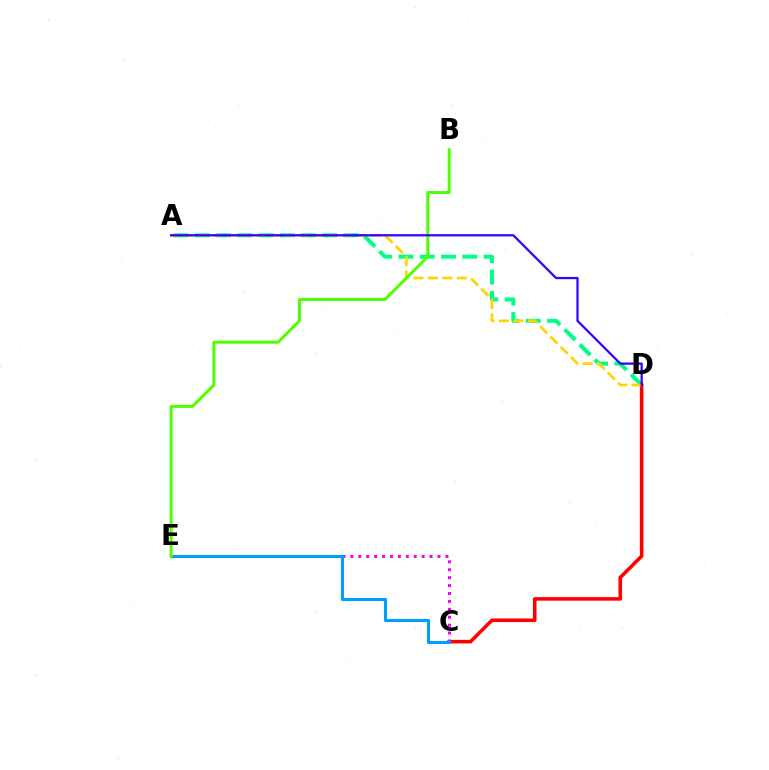{('A', 'D'): [{'color': '#00ff86', 'line_style': 'dashed', 'thickness': 2.89}, {'color': '#ffd500', 'line_style': 'dashed', 'thickness': 1.97}, {'color': '#3700ff', 'line_style': 'solid', 'thickness': 1.63}], ('C', 'D'): [{'color': '#ff0000', 'line_style': 'solid', 'thickness': 2.57}], ('C', 'E'): [{'color': '#ff00ed', 'line_style': 'dotted', 'thickness': 2.15}, {'color': '#009eff', 'line_style': 'solid', 'thickness': 2.21}], ('B', 'E'): [{'color': '#4fff00', 'line_style': 'solid', 'thickness': 2.14}]}